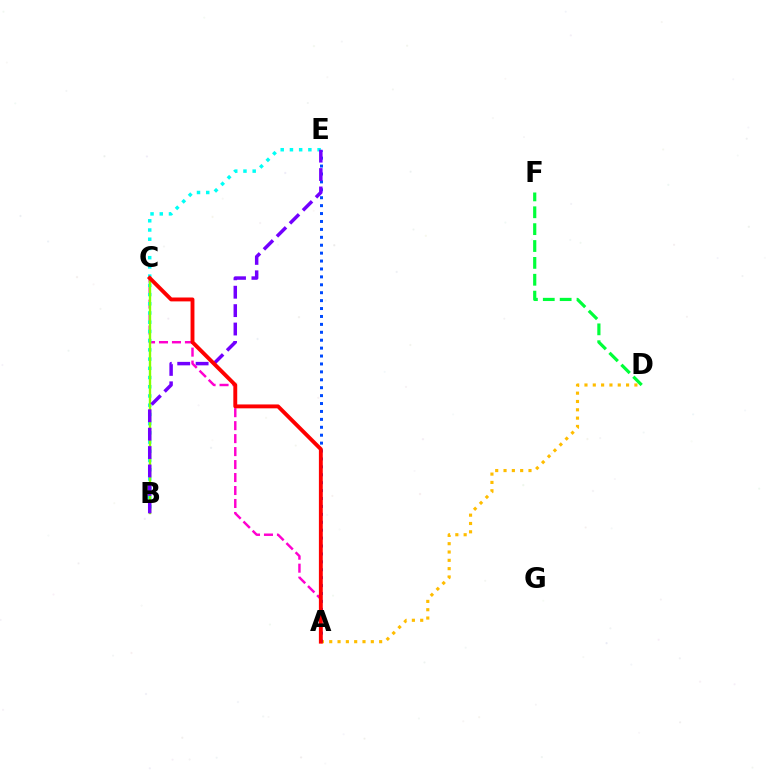{('A', 'C'): [{'color': '#ff00cf', 'line_style': 'dashed', 'thickness': 1.76}, {'color': '#ff0000', 'line_style': 'solid', 'thickness': 2.8}], ('B', 'E'): [{'color': '#00fff6', 'line_style': 'dotted', 'thickness': 2.51}, {'color': '#7200ff', 'line_style': 'dashed', 'thickness': 2.5}], ('A', 'D'): [{'color': '#ffbd00', 'line_style': 'dotted', 'thickness': 2.26}], ('A', 'E'): [{'color': '#004bff', 'line_style': 'dotted', 'thickness': 2.15}], ('B', 'C'): [{'color': '#84ff00', 'line_style': 'solid', 'thickness': 1.71}], ('D', 'F'): [{'color': '#00ff39', 'line_style': 'dashed', 'thickness': 2.29}]}